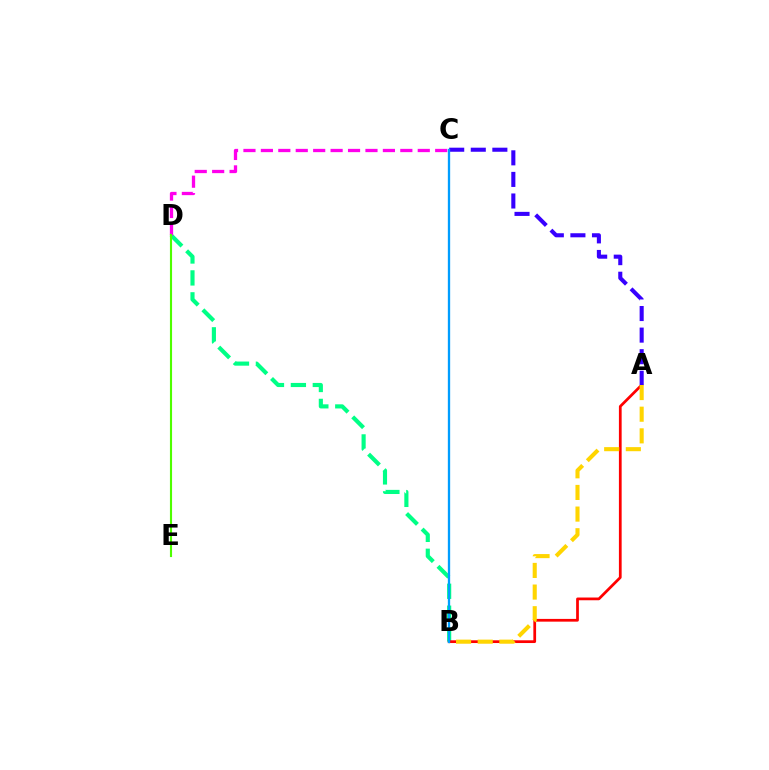{('B', 'D'): [{'color': '#00ff86', 'line_style': 'dashed', 'thickness': 2.98}], ('C', 'D'): [{'color': '#ff00ed', 'line_style': 'dashed', 'thickness': 2.37}], ('A', 'B'): [{'color': '#ff0000', 'line_style': 'solid', 'thickness': 1.97}, {'color': '#ffd500', 'line_style': 'dashed', 'thickness': 2.94}], ('D', 'E'): [{'color': '#4fff00', 'line_style': 'solid', 'thickness': 1.53}], ('A', 'C'): [{'color': '#3700ff', 'line_style': 'dashed', 'thickness': 2.93}], ('B', 'C'): [{'color': '#009eff', 'line_style': 'solid', 'thickness': 1.67}]}